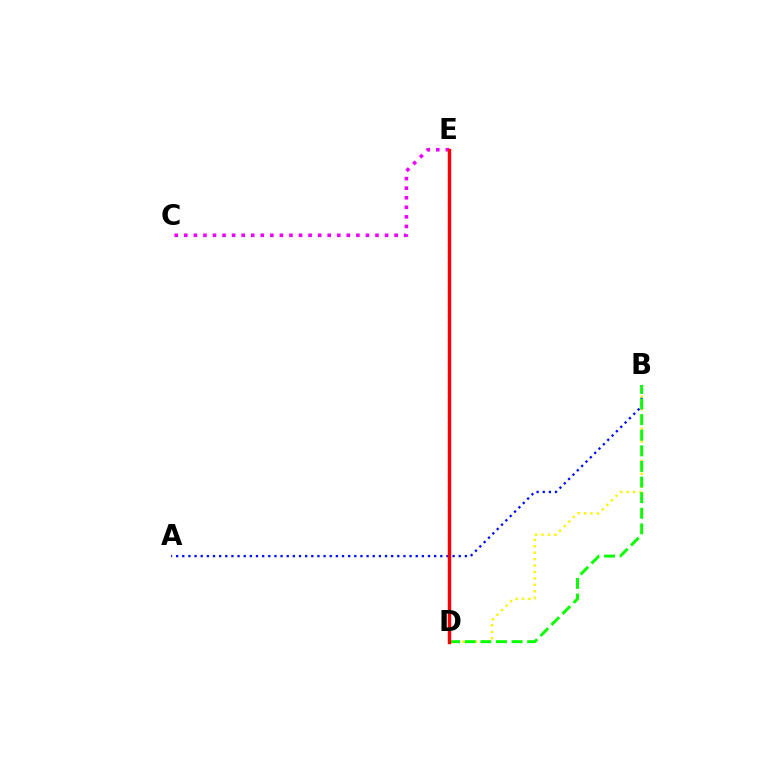{('D', 'E'): [{'color': '#00fff6', 'line_style': 'dotted', 'thickness': 1.6}, {'color': '#ff0000', 'line_style': 'solid', 'thickness': 2.45}], ('A', 'B'): [{'color': '#0010ff', 'line_style': 'dotted', 'thickness': 1.67}], ('C', 'E'): [{'color': '#ee00ff', 'line_style': 'dotted', 'thickness': 2.6}], ('B', 'D'): [{'color': '#fcf500', 'line_style': 'dotted', 'thickness': 1.75}, {'color': '#08ff00', 'line_style': 'dashed', 'thickness': 2.12}]}